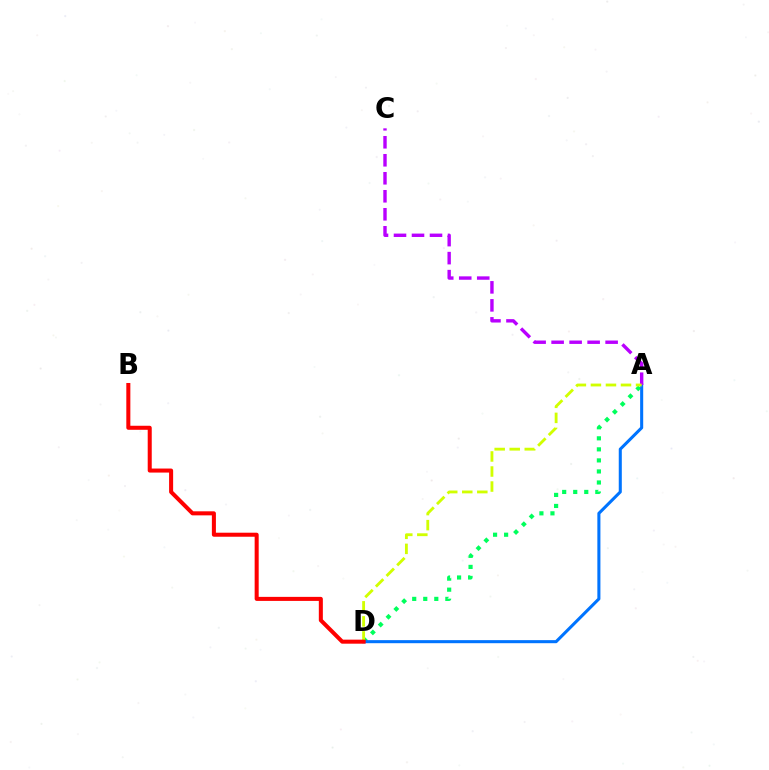{('A', 'D'): [{'color': '#00ff5c', 'line_style': 'dotted', 'thickness': 3.0}, {'color': '#0074ff', 'line_style': 'solid', 'thickness': 2.2}, {'color': '#d1ff00', 'line_style': 'dashed', 'thickness': 2.04}], ('A', 'C'): [{'color': '#b900ff', 'line_style': 'dashed', 'thickness': 2.45}], ('B', 'D'): [{'color': '#ff0000', 'line_style': 'solid', 'thickness': 2.9}]}